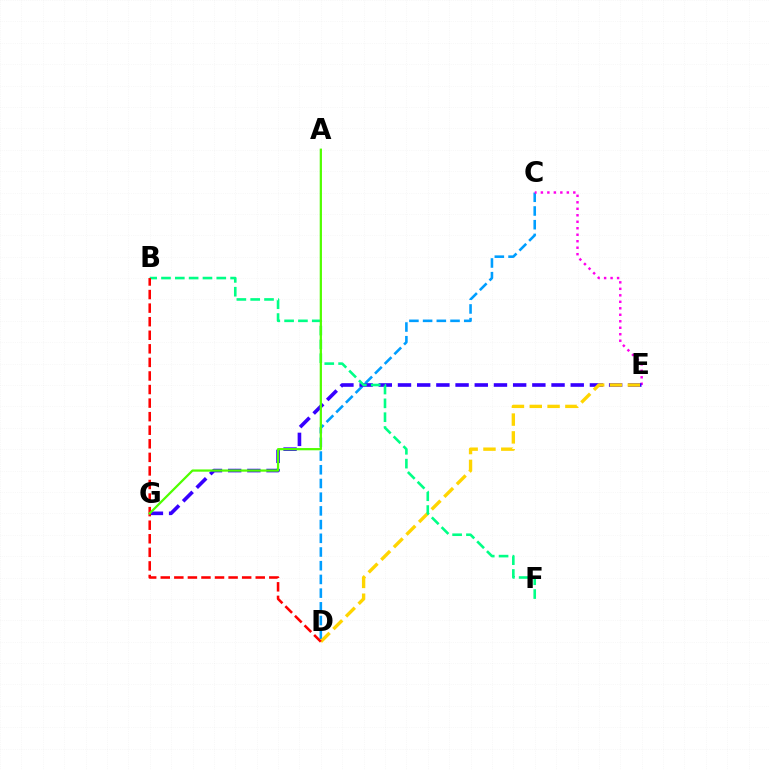{('C', 'D'): [{'color': '#009eff', 'line_style': 'dashed', 'thickness': 1.86}], ('C', 'E'): [{'color': '#ff00ed', 'line_style': 'dotted', 'thickness': 1.76}], ('E', 'G'): [{'color': '#3700ff', 'line_style': 'dashed', 'thickness': 2.61}], ('D', 'E'): [{'color': '#ffd500', 'line_style': 'dashed', 'thickness': 2.42}], ('B', 'F'): [{'color': '#00ff86', 'line_style': 'dashed', 'thickness': 1.88}], ('B', 'D'): [{'color': '#ff0000', 'line_style': 'dashed', 'thickness': 1.84}], ('A', 'G'): [{'color': '#4fff00', 'line_style': 'solid', 'thickness': 1.61}]}